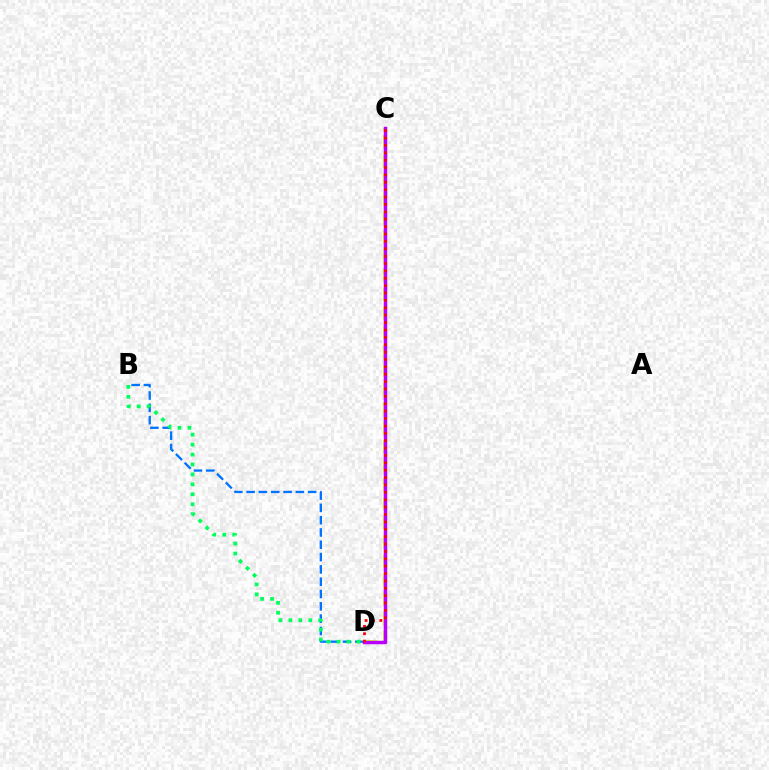{('C', 'D'): [{'color': '#d1ff00', 'line_style': 'dashed', 'thickness': 2.59}, {'color': '#b900ff', 'line_style': 'solid', 'thickness': 2.51}, {'color': '#ff0000', 'line_style': 'dotted', 'thickness': 2.01}], ('B', 'D'): [{'color': '#0074ff', 'line_style': 'dashed', 'thickness': 1.67}, {'color': '#00ff5c', 'line_style': 'dotted', 'thickness': 2.7}]}